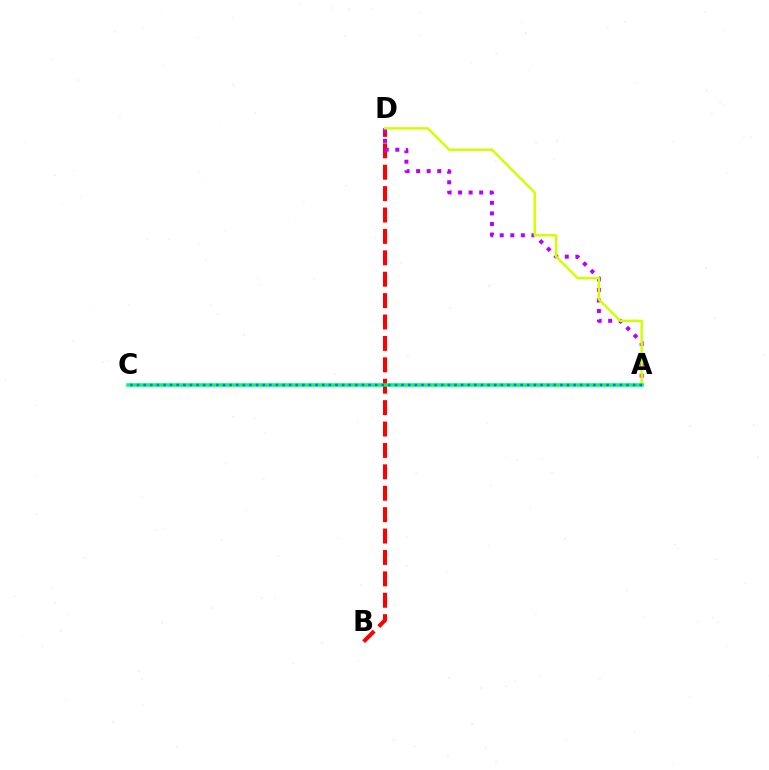{('B', 'D'): [{'color': '#ff0000', 'line_style': 'dashed', 'thickness': 2.91}], ('A', 'D'): [{'color': '#b900ff', 'line_style': 'dotted', 'thickness': 2.87}, {'color': '#d1ff00', 'line_style': 'solid', 'thickness': 1.77}], ('A', 'C'): [{'color': '#00ff5c', 'line_style': 'solid', 'thickness': 2.55}, {'color': '#0074ff', 'line_style': 'dotted', 'thickness': 1.8}]}